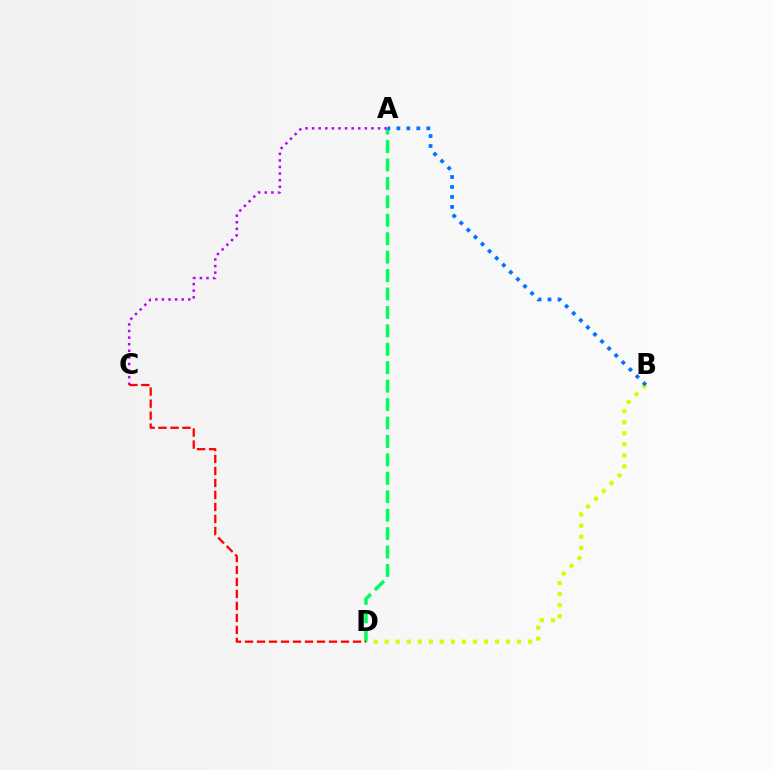{('B', 'D'): [{'color': '#d1ff00', 'line_style': 'dotted', 'thickness': 3.0}], ('A', 'D'): [{'color': '#00ff5c', 'line_style': 'dashed', 'thickness': 2.5}], ('A', 'C'): [{'color': '#b900ff', 'line_style': 'dotted', 'thickness': 1.79}], ('C', 'D'): [{'color': '#ff0000', 'line_style': 'dashed', 'thickness': 1.63}], ('A', 'B'): [{'color': '#0074ff', 'line_style': 'dotted', 'thickness': 2.71}]}